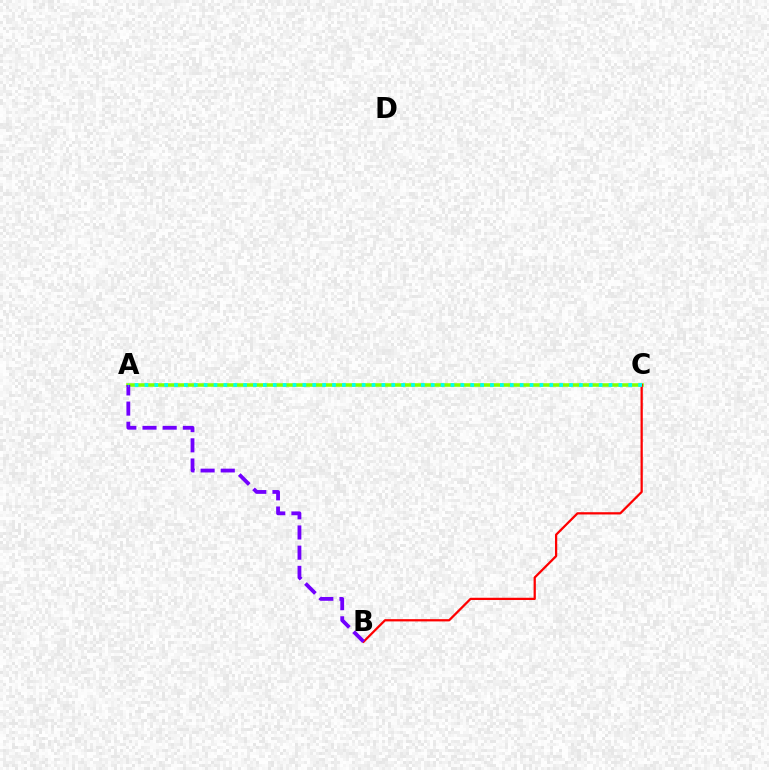{('A', 'C'): [{'color': '#84ff00', 'line_style': 'solid', 'thickness': 2.56}, {'color': '#00fff6', 'line_style': 'dotted', 'thickness': 2.68}], ('B', 'C'): [{'color': '#ff0000', 'line_style': 'solid', 'thickness': 1.62}], ('A', 'B'): [{'color': '#7200ff', 'line_style': 'dashed', 'thickness': 2.74}]}